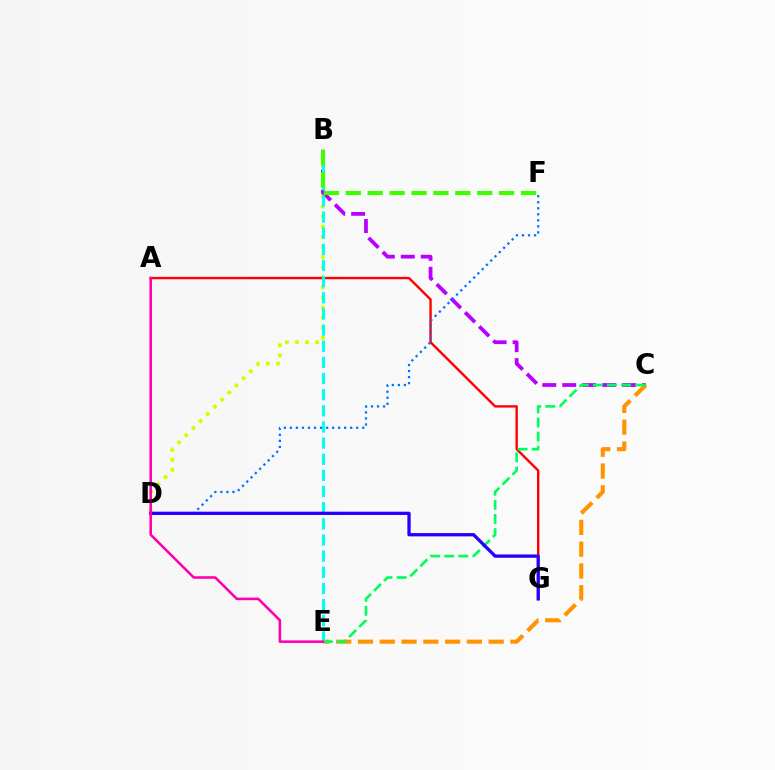{('B', 'D'): [{'color': '#d1ff00', 'line_style': 'dotted', 'thickness': 2.75}], ('B', 'C'): [{'color': '#b900ff', 'line_style': 'dashed', 'thickness': 2.71}], ('A', 'G'): [{'color': '#ff0000', 'line_style': 'solid', 'thickness': 1.72}], ('C', 'E'): [{'color': '#ff9400', 'line_style': 'dashed', 'thickness': 2.96}, {'color': '#00ff5c', 'line_style': 'dashed', 'thickness': 1.92}], ('B', 'E'): [{'color': '#00fff6', 'line_style': 'dashed', 'thickness': 2.19}], ('D', 'F'): [{'color': '#0074ff', 'line_style': 'dotted', 'thickness': 1.64}], ('D', 'G'): [{'color': '#2500ff', 'line_style': 'solid', 'thickness': 2.37}], ('B', 'F'): [{'color': '#3dff00', 'line_style': 'dashed', 'thickness': 2.97}], ('A', 'E'): [{'color': '#ff00ac', 'line_style': 'solid', 'thickness': 1.84}]}